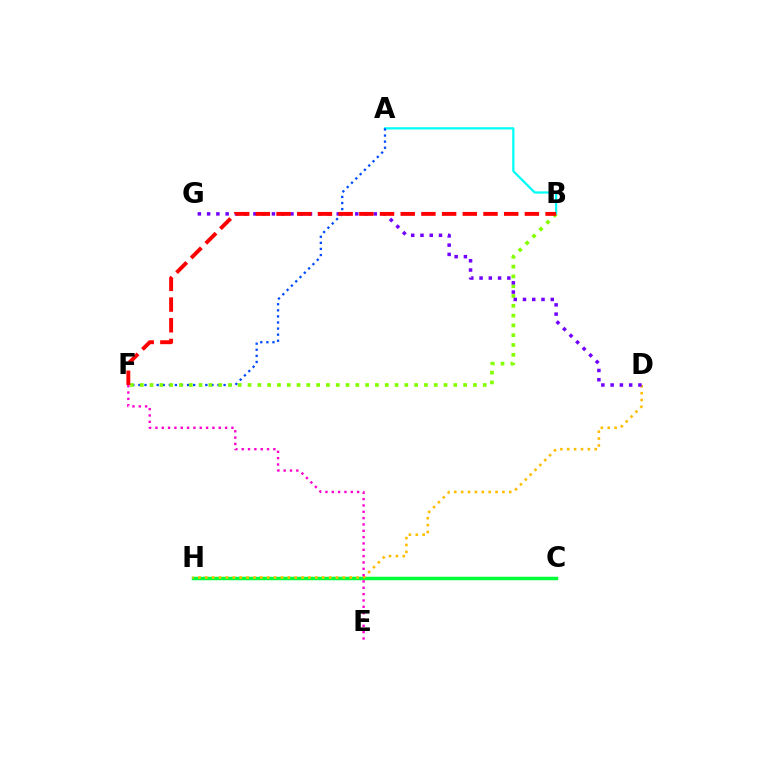{('C', 'H'): [{'color': '#00ff39', 'line_style': 'solid', 'thickness': 2.51}], ('D', 'H'): [{'color': '#ffbd00', 'line_style': 'dotted', 'thickness': 1.87}], ('A', 'B'): [{'color': '#00fff6', 'line_style': 'solid', 'thickness': 1.61}], ('A', 'F'): [{'color': '#004bff', 'line_style': 'dotted', 'thickness': 1.65}], ('B', 'F'): [{'color': '#84ff00', 'line_style': 'dotted', 'thickness': 2.66}, {'color': '#ff0000', 'line_style': 'dashed', 'thickness': 2.81}], ('E', 'F'): [{'color': '#ff00cf', 'line_style': 'dotted', 'thickness': 1.72}], ('D', 'G'): [{'color': '#7200ff', 'line_style': 'dotted', 'thickness': 2.52}]}